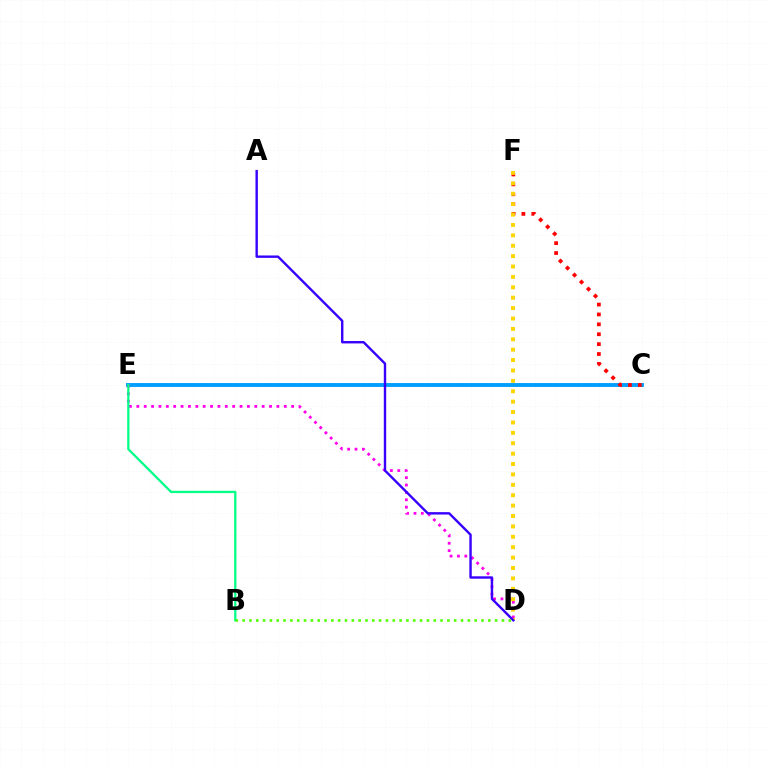{('C', 'E'): [{'color': '#009eff', 'line_style': 'solid', 'thickness': 2.8}], ('D', 'E'): [{'color': '#ff00ed', 'line_style': 'dotted', 'thickness': 2.0}], ('B', 'E'): [{'color': '#00ff86', 'line_style': 'solid', 'thickness': 1.63}], ('C', 'F'): [{'color': '#ff0000', 'line_style': 'dotted', 'thickness': 2.69}], ('D', 'F'): [{'color': '#ffd500', 'line_style': 'dotted', 'thickness': 2.82}], ('A', 'D'): [{'color': '#3700ff', 'line_style': 'solid', 'thickness': 1.73}], ('B', 'D'): [{'color': '#4fff00', 'line_style': 'dotted', 'thickness': 1.85}]}